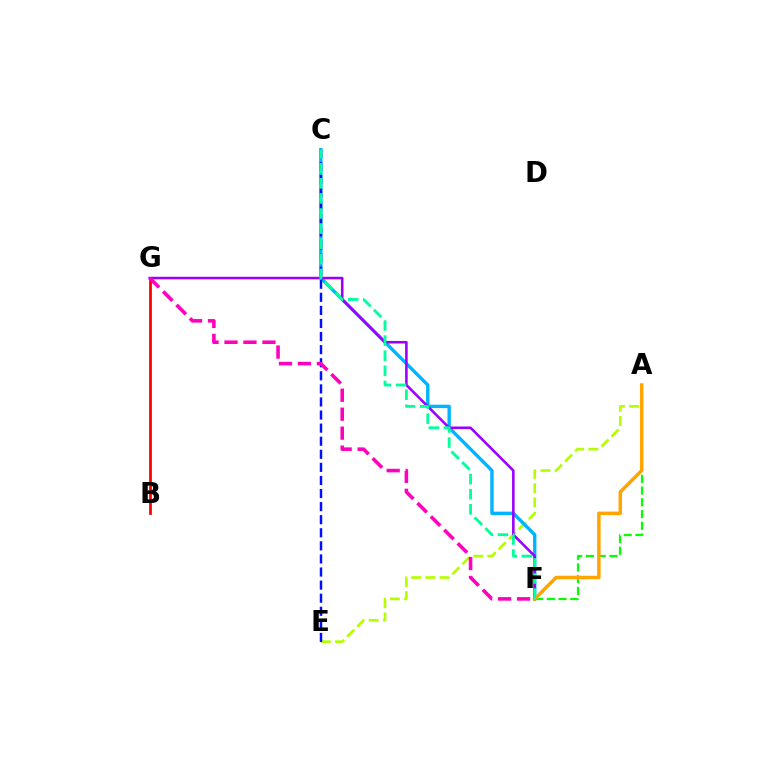{('A', 'E'): [{'color': '#b3ff00', 'line_style': 'dashed', 'thickness': 1.93}], ('B', 'G'): [{'color': '#ff0000', 'line_style': 'solid', 'thickness': 1.98}], ('A', 'F'): [{'color': '#08ff00', 'line_style': 'dashed', 'thickness': 1.59}, {'color': '#ffa500', 'line_style': 'solid', 'thickness': 2.51}], ('C', 'F'): [{'color': '#00b5ff', 'line_style': 'solid', 'thickness': 2.43}, {'color': '#00ff9d', 'line_style': 'dashed', 'thickness': 2.05}], ('F', 'G'): [{'color': '#9b00ff', 'line_style': 'solid', 'thickness': 1.85}, {'color': '#ff00bd', 'line_style': 'dashed', 'thickness': 2.58}], ('C', 'E'): [{'color': '#0010ff', 'line_style': 'dashed', 'thickness': 1.78}]}